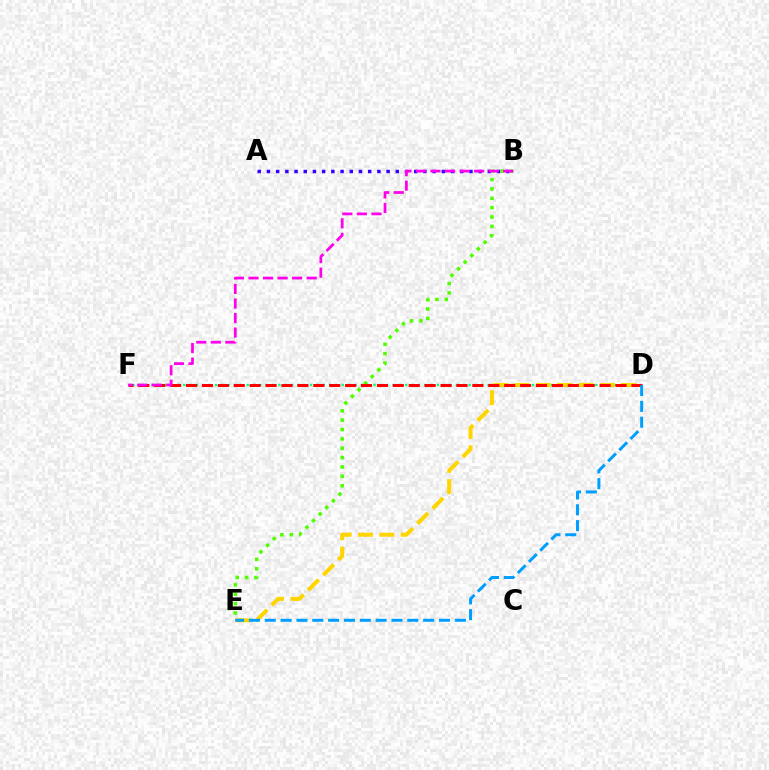{('D', 'F'): [{'color': '#00ff86', 'line_style': 'dotted', 'thickness': 1.72}, {'color': '#ff0000', 'line_style': 'dashed', 'thickness': 2.16}], ('A', 'B'): [{'color': '#3700ff', 'line_style': 'dotted', 'thickness': 2.5}], ('B', 'E'): [{'color': '#4fff00', 'line_style': 'dotted', 'thickness': 2.54}], ('D', 'E'): [{'color': '#ffd500', 'line_style': 'dashed', 'thickness': 2.9}, {'color': '#009eff', 'line_style': 'dashed', 'thickness': 2.15}], ('B', 'F'): [{'color': '#ff00ed', 'line_style': 'dashed', 'thickness': 1.98}]}